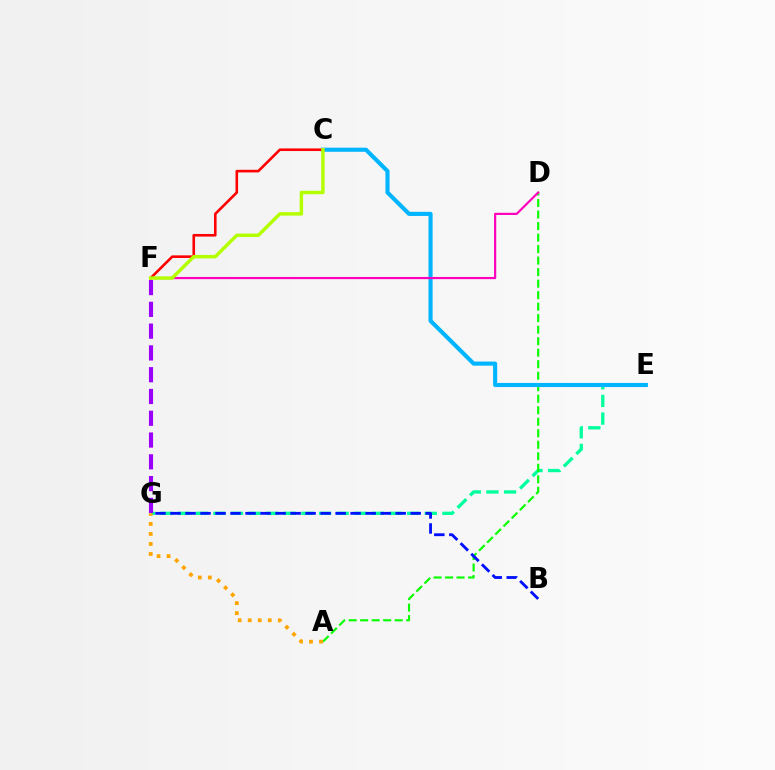{('E', 'G'): [{'color': '#00ff9d', 'line_style': 'dashed', 'thickness': 2.39}], ('A', 'D'): [{'color': '#08ff00', 'line_style': 'dashed', 'thickness': 1.56}], ('C', 'E'): [{'color': '#00b5ff', 'line_style': 'solid', 'thickness': 2.96}], ('A', 'G'): [{'color': '#ffa500', 'line_style': 'dotted', 'thickness': 2.72}], ('D', 'F'): [{'color': '#ff00bd', 'line_style': 'solid', 'thickness': 1.57}], ('B', 'G'): [{'color': '#0010ff', 'line_style': 'dashed', 'thickness': 2.04}], ('F', 'G'): [{'color': '#9b00ff', 'line_style': 'dashed', 'thickness': 2.96}], ('C', 'F'): [{'color': '#ff0000', 'line_style': 'solid', 'thickness': 1.88}, {'color': '#b3ff00', 'line_style': 'solid', 'thickness': 2.47}]}